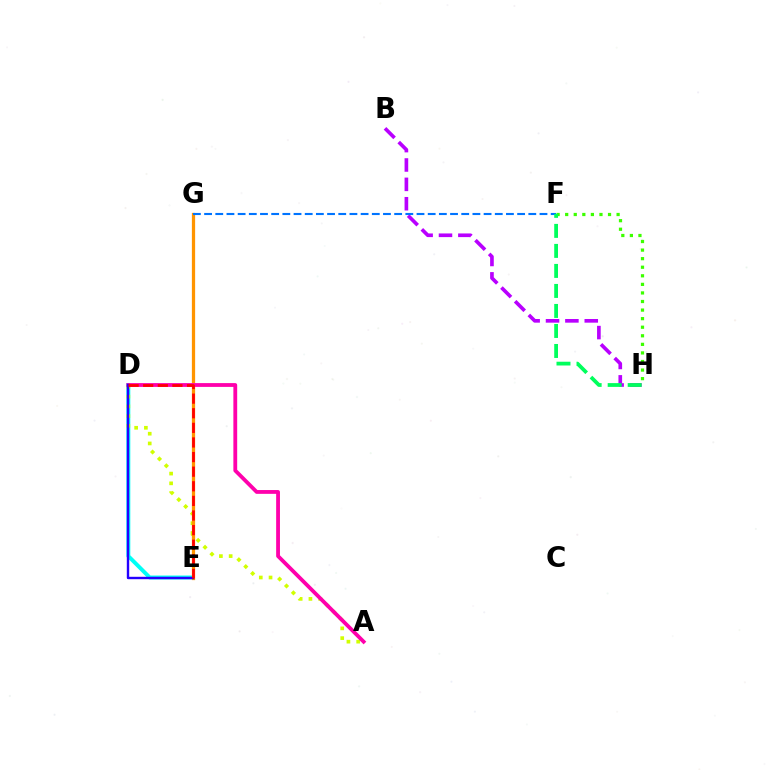{('B', 'H'): [{'color': '#b900ff', 'line_style': 'dashed', 'thickness': 2.63}], ('D', 'E'): [{'color': '#00fff6', 'line_style': 'solid', 'thickness': 2.83}, {'color': '#2500ff', 'line_style': 'solid', 'thickness': 1.73}, {'color': '#ff0000', 'line_style': 'dashed', 'thickness': 1.98}], ('F', 'H'): [{'color': '#3dff00', 'line_style': 'dotted', 'thickness': 2.33}, {'color': '#00ff5c', 'line_style': 'dashed', 'thickness': 2.72}], ('A', 'D'): [{'color': '#d1ff00', 'line_style': 'dotted', 'thickness': 2.65}, {'color': '#ff00ac', 'line_style': 'solid', 'thickness': 2.74}], ('E', 'G'): [{'color': '#ff9400', 'line_style': 'solid', 'thickness': 2.34}], ('F', 'G'): [{'color': '#0074ff', 'line_style': 'dashed', 'thickness': 1.52}]}